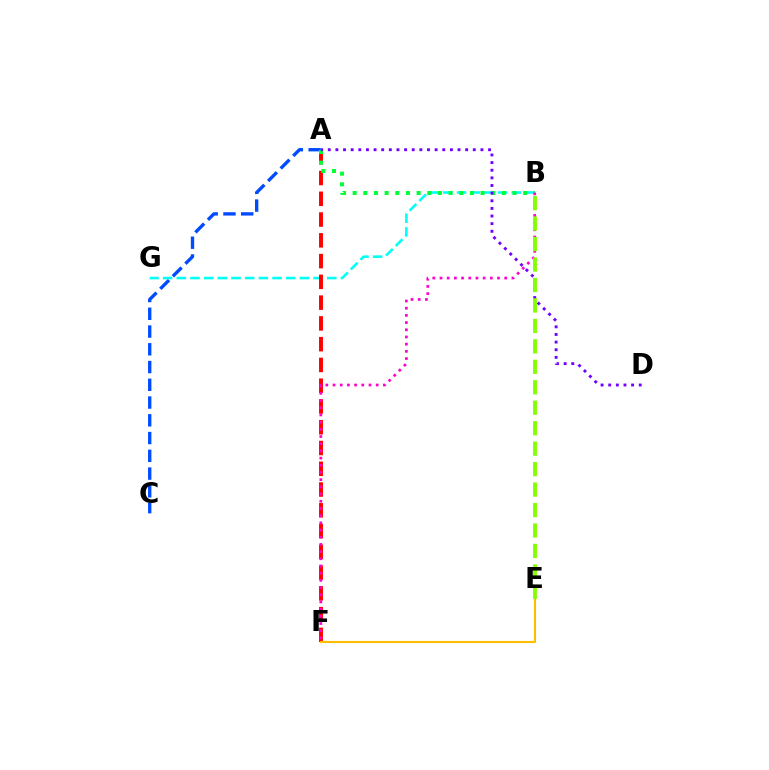{('A', 'C'): [{'color': '#004bff', 'line_style': 'dashed', 'thickness': 2.41}], ('B', 'G'): [{'color': '#00fff6', 'line_style': 'dashed', 'thickness': 1.86}], ('A', 'F'): [{'color': '#ff0000', 'line_style': 'dashed', 'thickness': 2.82}], ('A', 'B'): [{'color': '#00ff39', 'line_style': 'dotted', 'thickness': 2.9}], ('A', 'D'): [{'color': '#7200ff', 'line_style': 'dotted', 'thickness': 2.07}], ('E', 'F'): [{'color': '#ffbd00', 'line_style': 'solid', 'thickness': 1.53}], ('B', 'F'): [{'color': '#ff00cf', 'line_style': 'dotted', 'thickness': 1.95}], ('B', 'E'): [{'color': '#84ff00', 'line_style': 'dashed', 'thickness': 2.78}]}